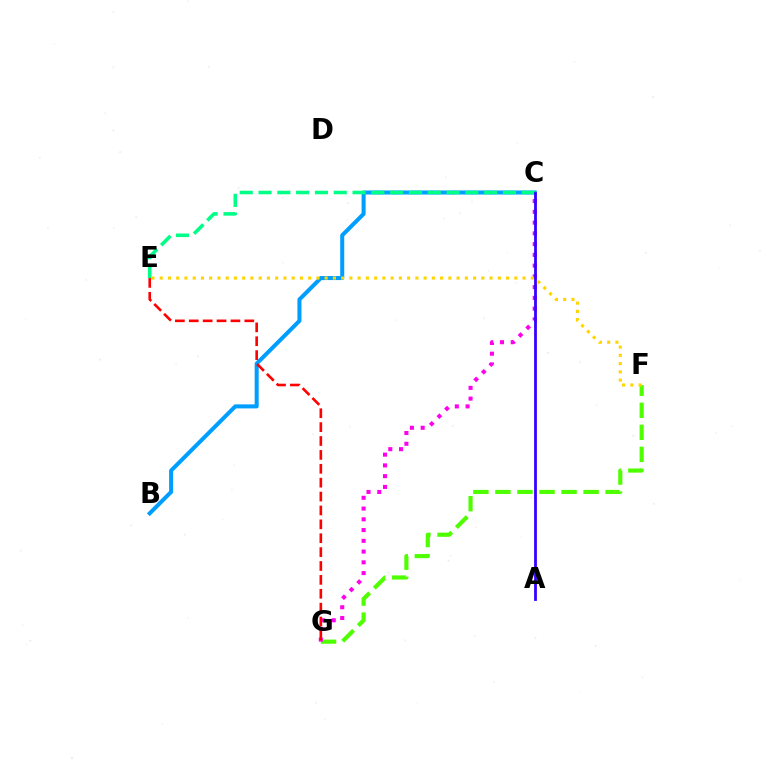{('B', 'C'): [{'color': '#009eff', 'line_style': 'solid', 'thickness': 2.9}], ('F', 'G'): [{'color': '#4fff00', 'line_style': 'dashed', 'thickness': 2.99}], ('C', 'G'): [{'color': '#ff00ed', 'line_style': 'dotted', 'thickness': 2.92}], ('C', 'E'): [{'color': '#00ff86', 'line_style': 'dashed', 'thickness': 2.55}], ('A', 'C'): [{'color': '#3700ff', 'line_style': 'solid', 'thickness': 2.01}], ('E', 'G'): [{'color': '#ff0000', 'line_style': 'dashed', 'thickness': 1.89}], ('E', 'F'): [{'color': '#ffd500', 'line_style': 'dotted', 'thickness': 2.24}]}